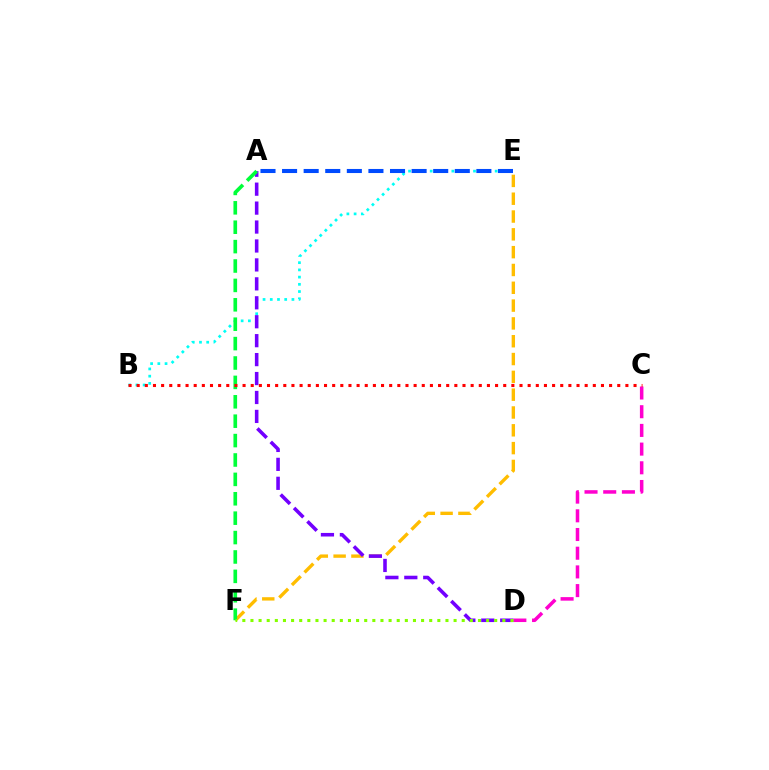{('C', 'D'): [{'color': '#ff00cf', 'line_style': 'dashed', 'thickness': 2.54}], ('E', 'F'): [{'color': '#ffbd00', 'line_style': 'dashed', 'thickness': 2.42}], ('B', 'E'): [{'color': '#00fff6', 'line_style': 'dotted', 'thickness': 1.96}], ('A', 'D'): [{'color': '#7200ff', 'line_style': 'dashed', 'thickness': 2.57}], ('A', 'F'): [{'color': '#00ff39', 'line_style': 'dashed', 'thickness': 2.64}], ('D', 'F'): [{'color': '#84ff00', 'line_style': 'dotted', 'thickness': 2.21}], ('B', 'C'): [{'color': '#ff0000', 'line_style': 'dotted', 'thickness': 2.21}], ('A', 'E'): [{'color': '#004bff', 'line_style': 'dashed', 'thickness': 2.93}]}